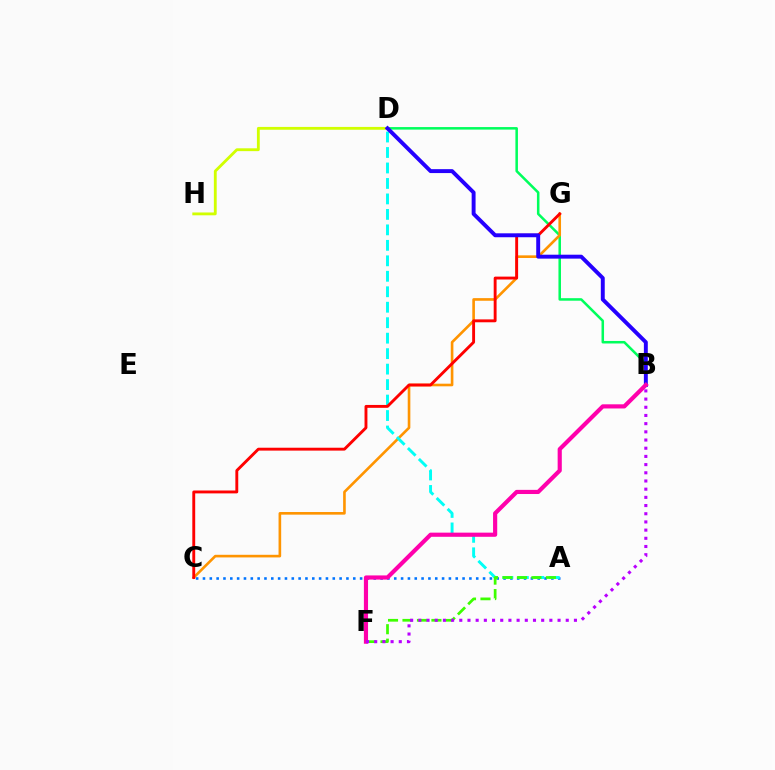{('B', 'D'): [{'color': '#00ff5c', 'line_style': 'solid', 'thickness': 1.82}, {'color': '#2500ff', 'line_style': 'solid', 'thickness': 2.82}], ('C', 'G'): [{'color': '#ff9400', 'line_style': 'solid', 'thickness': 1.89}, {'color': '#ff0000', 'line_style': 'solid', 'thickness': 2.08}], ('A', 'C'): [{'color': '#0074ff', 'line_style': 'dotted', 'thickness': 1.86}], ('A', 'D'): [{'color': '#00fff6', 'line_style': 'dashed', 'thickness': 2.1}], ('A', 'F'): [{'color': '#3dff00', 'line_style': 'dashed', 'thickness': 1.97}], ('D', 'H'): [{'color': '#d1ff00', 'line_style': 'solid', 'thickness': 2.04}], ('B', 'F'): [{'color': '#ff00ac', 'line_style': 'solid', 'thickness': 2.99}, {'color': '#b900ff', 'line_style': 'dotted', 'thickness': 2.23}]}